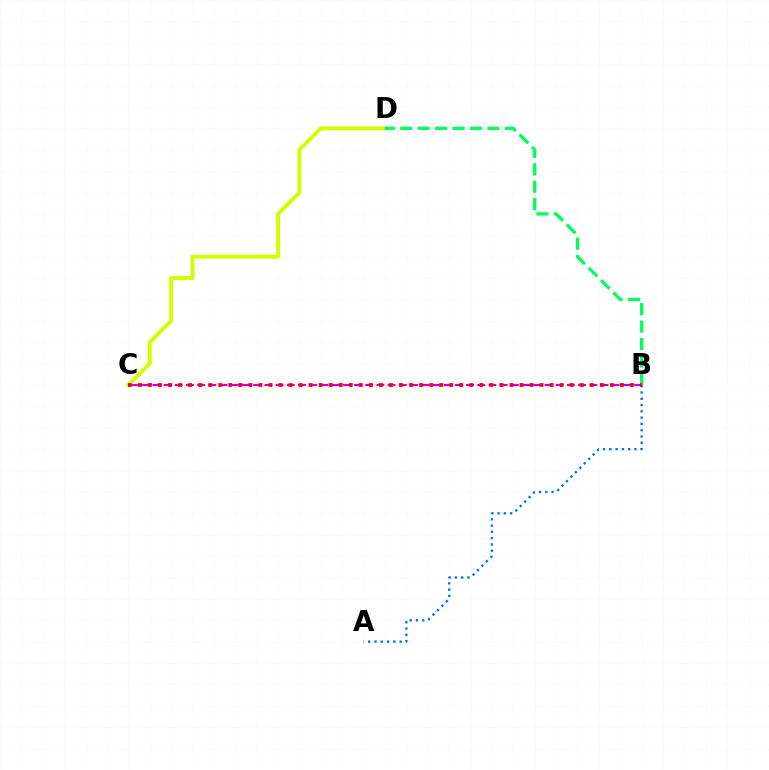{('C', 'D'): [{'color': '#d1ff00', 'line_style': 'solid', 'thickness': 2.8}], ('A', 'B'): [{'color': '#0074ff', 'line_style': 'dotted', 'thickness': 1.71}], ('B', 'C'): [{'color': '#b900ff', 'line_style': 'dashed', 'thickness': 1.52}, {'color': '#ff0000', 'line_style': 'dotted', 'thickness': 2.73}], ('B', 'D'): [{'color': '#00ff5c', 'line_style': 'dashed', 'thickness': 2.37}]}